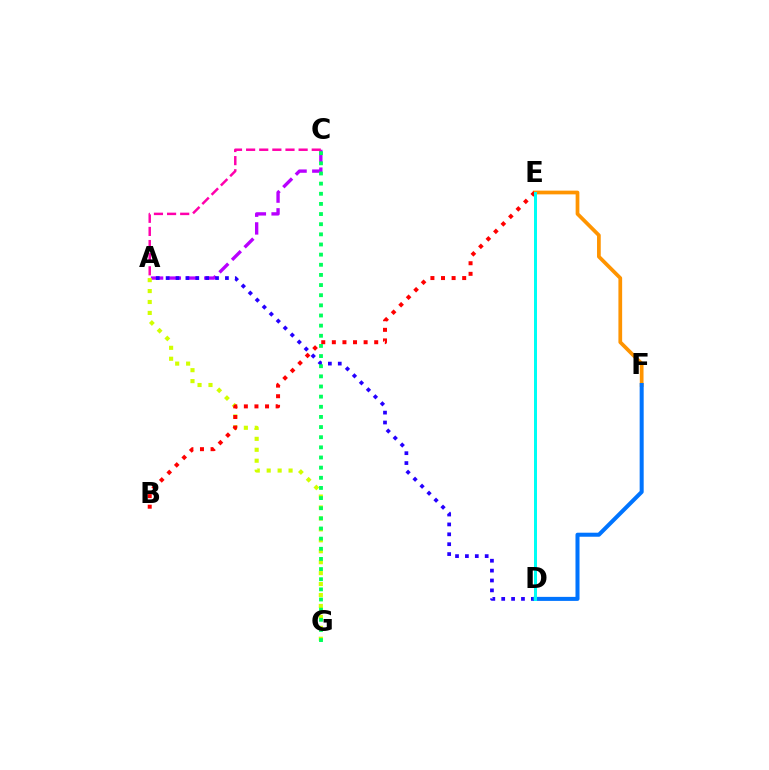{('E', 'F'): [{'color': '#ff9400', 'line_style': 'solid', 'thickness': 2.68}], ('A', 'C'): [{'color': '#b900ff', 'line_style': 'dashed', 'thickness': 2.41}, {'color': '#ff00ac', 'line_style': 'dashed', 'thickness': 1.78}], ('A', 'G'): [{'color': '#d1ff00', 'line_style': 'dotted', 'thickness': 2.97}], ('D', 'E'): [{'color': '#3dff00', 'line_style': 'dashed', 'thickness': 2.16}, {'color': '#00fff6', 'line_style': 'solid', 'thickness': 2.15}], ('A', 'D'): [{'color': '#2500ff', 'line_style': 'dotted', 'thickness': 2.69}], ('B', 'E'): [{'color': '#ff0000', 'line_style': 'dotted', 'thickness': 2.88}], ('D', 'F'): [{'color': '#0074ff', 'line_style': 'solid', 'thickness': 2.9}], ('C', 'G'): [{'color': '#00ff5c', 'line_style': 'dotted', 'thickness': 2.76}]}